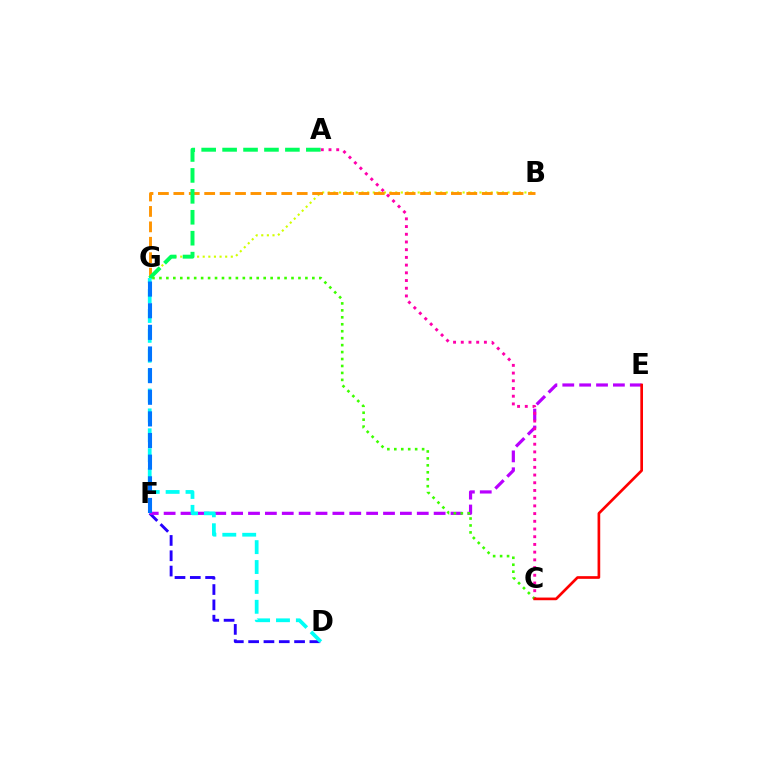{('B', 'G'): [{'color': '#d1ff00', 'line_style': 'dotted', 'thickness': 1.53}, {'color': '#ff9400', 'line_style': 'dashed', 'thickness': 2.09}], ('D', 'F'): [{'color': '#2500ff', 'line_style': 'dashed', 'thickness': 2.08}], ('E', 'F'): [{'color': '#b900ff', 'line_style': 'dashed', 'thickness': 2.29}], ('A', 'G'): [{'color': '#00ff5c', 'line_style': 'dashed', 'thickness': 2.84}], ('D', 'G'): [{'color': '#00fff6', 'line_style': 'dashed', 'thickness': 2.7}], ('A', 'C'): [{'color': '#ff00ac', 'line_style': 'dotted', 'thickness': 2.09}], ('C', 'G'): [{'color': '#3dff00', 'line_style': 'dotted', 'thickness': 1.89}], ('C', 'E'): [{'color': '#ff0000', 'line_style': 'solid', 'thickness': 1.93}], ('F', 'G'): [{'color': '#0074ff', 'line_style': 'dashed', 'thickness': 2.94}]}